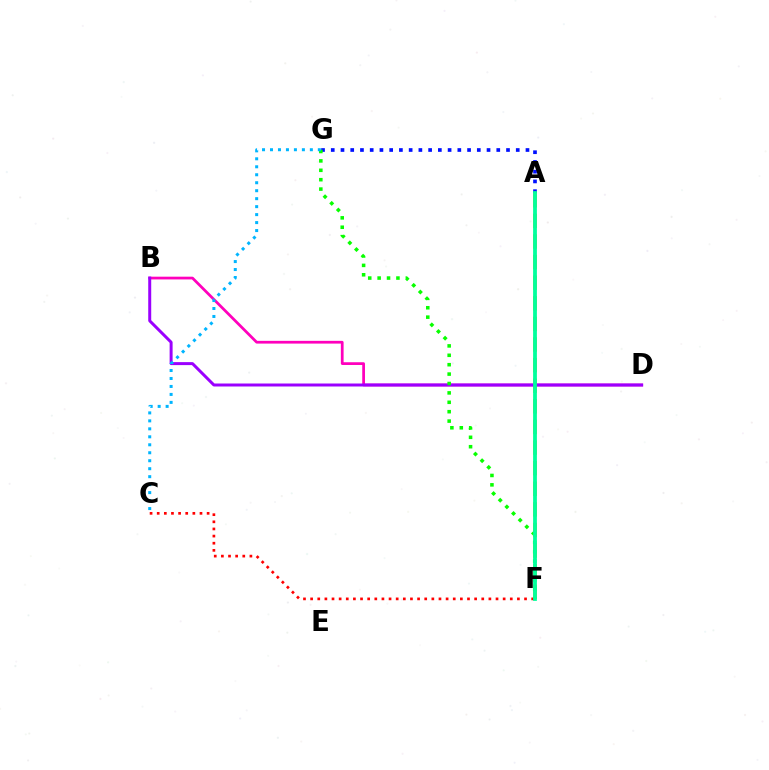{('A', 'F'): [{'color': '#b3ff00', 'line_style': 'solid', 'thickness': 1.5}, {'color': '#ffa500', 'line_style': 'dashed', 'thickness': 2.8}, {'color': '#00ff9d', 'line_style': 'solid', 'thickness': 2.72}], ('C', 'F'): [{'color': '#ff0000', 'line_style': 'dotted', 'thickness': 1.94}], ('B', 'D'): [{'color': '#ff00bd', 'line_style': 'solid', 'thickness': 1.98}, {'color': '#9b00ff', 'line_style': 'solid', 'thickness': 2.15}], ('A', 'G'): [{'color': '#0010ff', 'line_style': 'dotted', 'thickness': 2.65}], ('F', 'G'): [{'color': '#08ff00', 'line_style': 'dotted', 'thickness': 2.55}], ('C', 'G'): [{'color': '#00b5ff', 'line_style': 'dotted', 'thickness': 2.17}]}